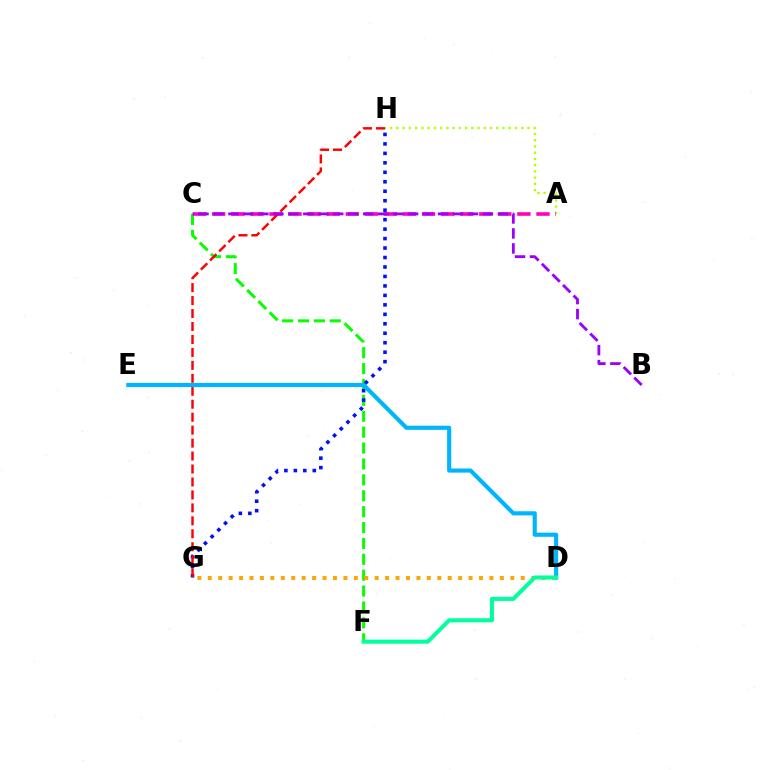{('A', 'H'): [{'color': '#b3ff00', 'line_style': 'dotted', 'thickness': 1.7}], ('C', 'F'): [{'color': '#08ff00', 'line_style': 'dashed', 'thickness': 2.16}], ('A', 'C'): [{'color': '#ff00bd', 'line_style': 'dashed', 'thickness': 2.59}], ('G', 'H'): [{'color': '#0010ff', 'line_style': 'dotted', 'thickness': 2.57}, {'color': '#ff0000', 'line_style': 'dashed', 'thickness': 1.76}], ('D', 'E'): [{'color': '#00b5ff', 'line_style': 'solid', 'thickness': 2.98}], ('B', 'C'): [{'color': '#9b00ff', 'line_style': 'dashed', 'thickness': 2.03}], ('D', 'G'): [{'color': '#ffa500', 'line_style': 'dotted', 'thickness': 2.83}], ('D', 'F'): [{'color': '#00ff9d', 'line_style': 'solid', 'thickness': 2.92}]}